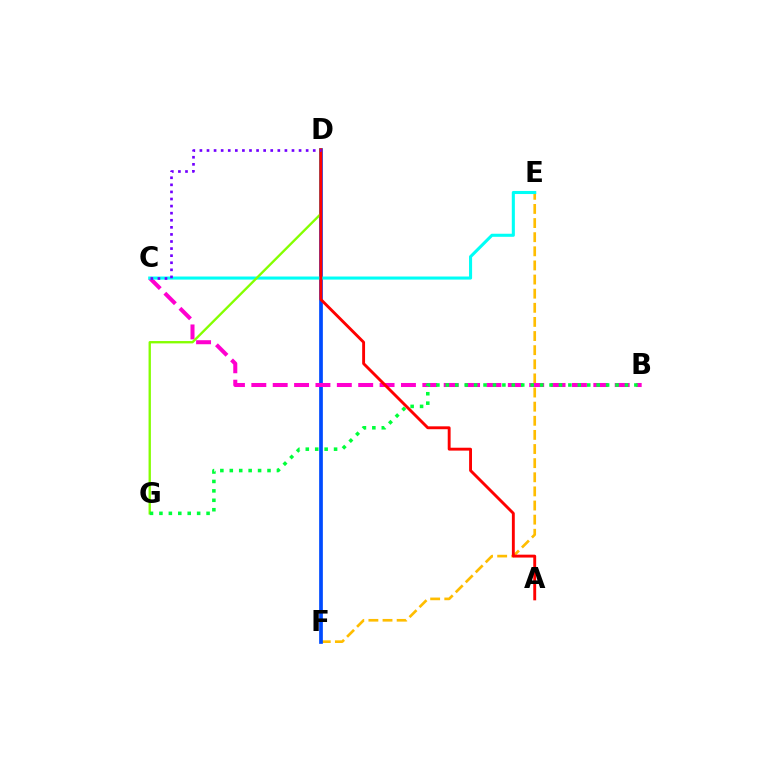{('E', 'F'): [{'color': '#ffbd00', 'line_style': 'dashed', 'thickness': 1.92}], ('D', 'F'): [{'color': '#004bff', 'line_style': 'solid', 'thickness': 2.67}], ('B', 'C'): [{'color': '#ff00cf', 'line_style': 'dashed', 'thickness': 2.9}], ('C', 'E'): [{'color': '#00fff6', 'line_style': 'solid', 'thickness': 2.21}], ('D', 'G'): [{'color': '#84ff00', 'line_style': 'solid', 'thickness': 1.69}], ('A', 'D'): [{'color': '#ff0000', 'line_style': 'solid', 'thickness': 2.08}], ('C', 'D'): [{'color': '#7200ff', 'line_style': 'dotted', 'thickness': 1.92}], ('B', 'G'): [{'color': '#00ff39', 'line_style': 'dotted', 'thickness': 2.56}]}